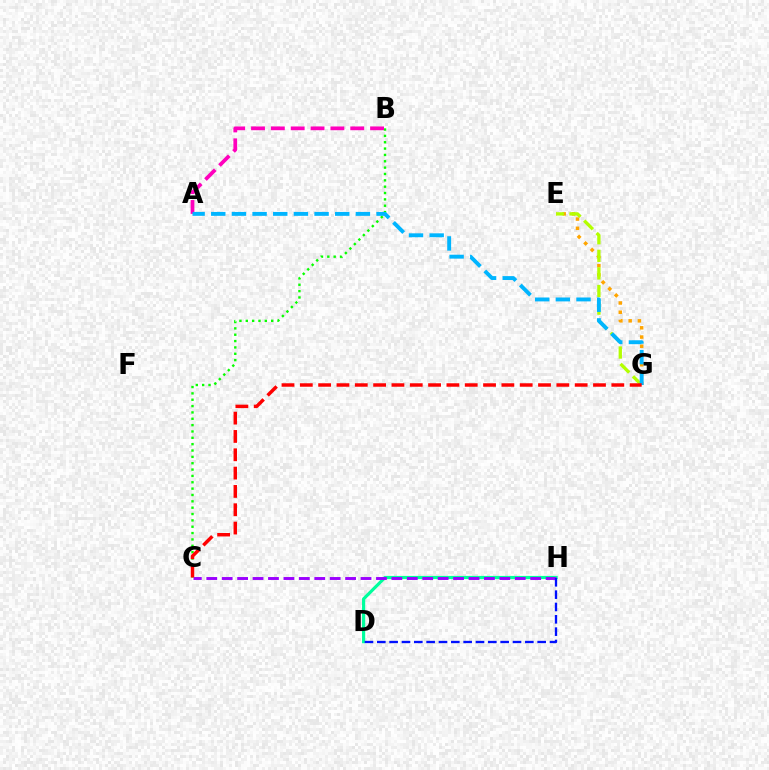{('D', 'H'): [{'color': '#00ff9d', 'line_style': 'solid', 'thickness': 2.29}, {'color': '#0010ff', 'line_style': 'dashed', 'thickness': 1.68}], ('B', 'C'): [{'color': '#08ff00', 'line_style': 'dotted', 'thickness': 1.73}], ('A', 'B'): [{'color': '#ff00bd', 'line_style': 'dashed', 'thickness': 2.7}], ('E', 'G'): [{'color': '#ffa500', 'line_style': 'dotted', 'thickness': 2.51}, {'color': '#b3ff00', 'line_style': 'dashed', 'thickness': 2.39}], ('A', 'G'): [{'color': '#00b5ff', 'line_style': 'dashed', 'thickness': 2.81}], ('C', 'H'): [{'color': '#9b00ff', 'line_style': 'dashed', 'thickness': 2.1}], ('C', 'G'): [{'color': '#ff0000', 'line_style': 'dashed', 'thickness': 2.49}]}